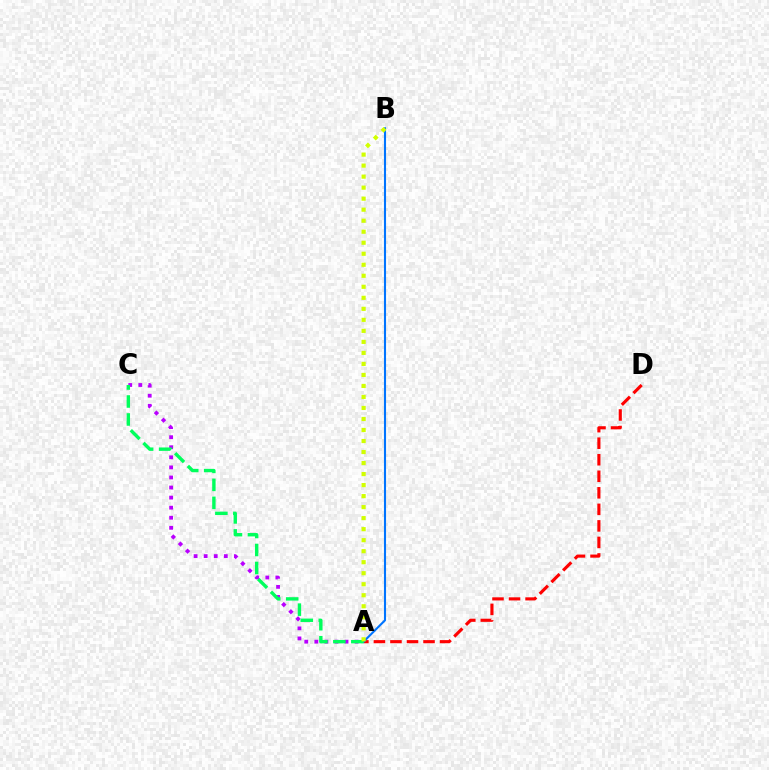{('A', 'D'): [{'color': '#ff0000', 'line_style': 'dashed', 'thickness': 2.25}], ('A', 'B'): [{'color': '#0074ff', 'line_style': 'solid', 'thickness': 1.51}, {'color': '#d1ff00', 'line_style': 'dotted', 'thickness': 2.99}], ('A', 'C'): [{'color': '#b900ff', 'line_style': 'dotted', 'thickness': 2.74}, {'color': '#00ff5c', 'line_style': 'dashed', 'thickness': 2.44}]}